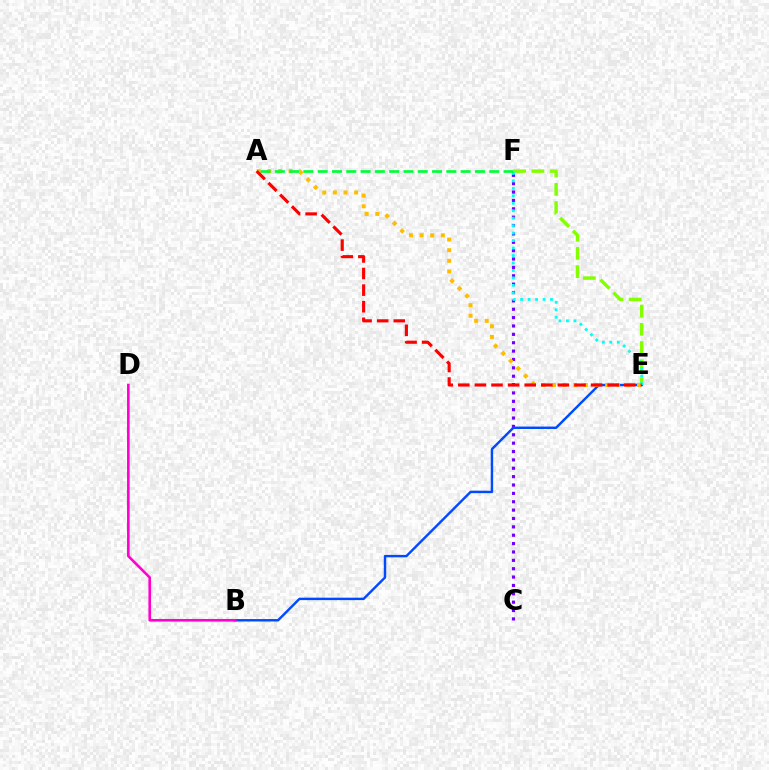{('C', 'F'): [{'color': '#7200ff', 'line_style': 'dotted', 'thickness': 2.27}], ('B', 'E'): [{'color': '#004bff', 'line_style': 'solid', 'thickness': 1.75}], ('E', 'F'): [{'color': '#84ff00', 'line_style': 'dashed', 'thickness': 2.48}, {'color': '#00fff6', 'line_style': 'dotted', 'thickness': 2.03}], ('B', 'D'): [{'color': '#ff00cf', 'line_style': 'solid', 'thickness': 1.87}], ('A', 'E'): [{'color': '#ffbd00', 'line_style': 'dotted', 'thickness': 2.89}, {'color': '#ff0000', 'line_style': 'dashed', 'thickness': 2.25}], ('A', 'F'): [{'color': '#00ff39', 'line_style': 'dashed', 'thickness': 1.94}]}